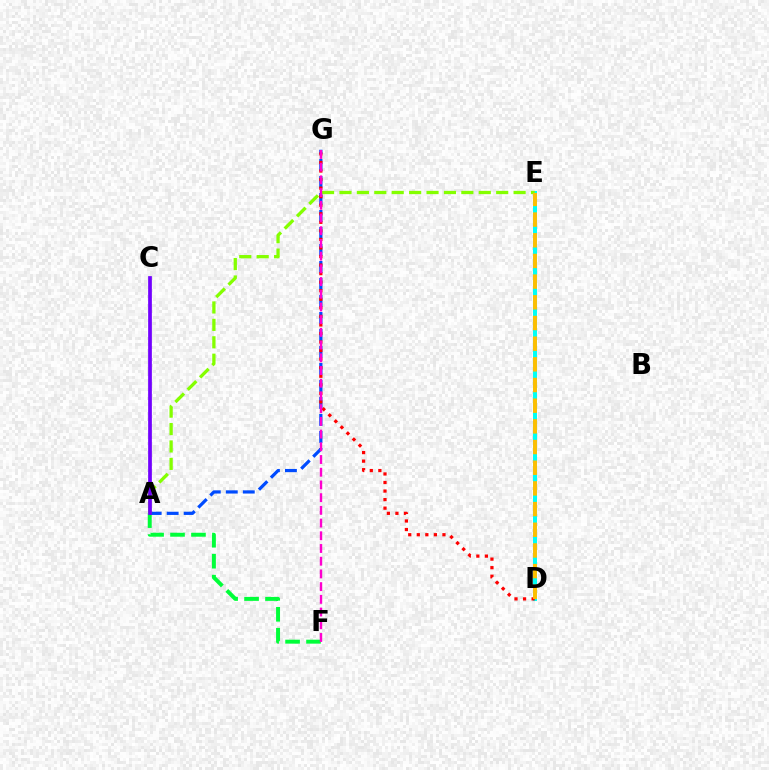{('A', 'F'): [{'color': '#00ff39', 'line_style': 'dashed', 'thickness': 2.85}], ('D', 'E'): [{'color': '#00fff6', 'line_style': 'solid', 'thickness': 2.89}, {'color': '#ffbd00', 'line_style': 'dashed', 'thickness': 2.81}], ('A', 'G'): [{'color': '#004bff', 'line_style': 'dashed', 'thickness': 2.31}], ('A', 'E'): [{'color': '#84ff00', 'line_style': 'dashed', 'thickness': 2.37}], ('D', 'G'): [{'color': '#ff0000', 'line_style': 'dotted', 'thickness': 2.32}], ('F', 'G'): [{'color': '#ff00cf', 'line_style': 'dashed', 'thickness': 1.73}], ('A', 'C'): [{'color': '#7200ff', 'line_style': 'solid', 'thickness': 2.68}]}